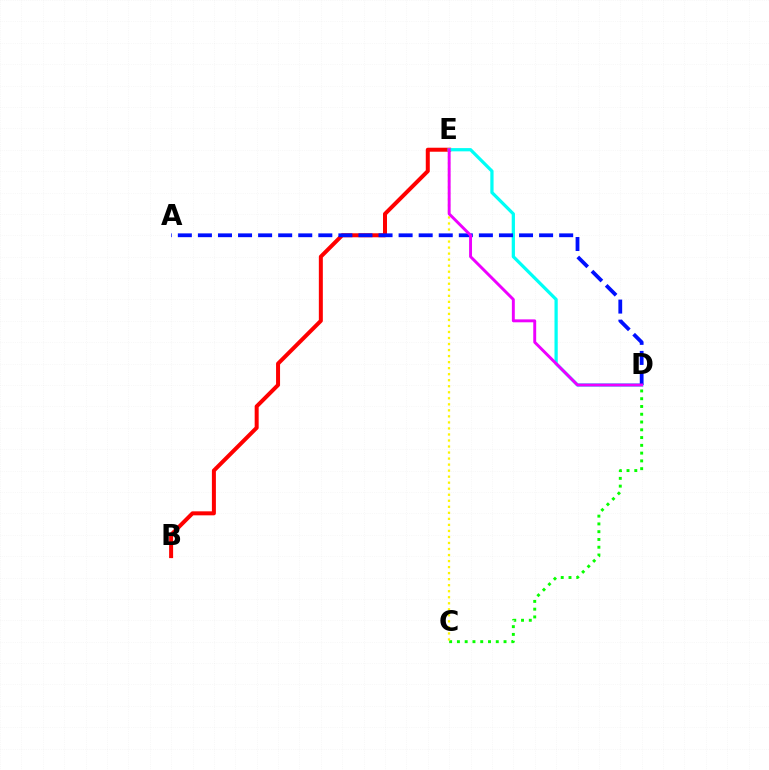{('C', 'D'): [{'color': '#08ff00', 'line_style': 'dotted', 'thickness': 2.11}], ('B', 'E'): [{'color': '#ff0000', 'line_style': 'solid', 'thickness': 2.88}], ('C', 'E'): [{'color': '#fcf500', 'line_style': 'dotted', 'thickness': 1.64}], ('D', 'E'): [{'color': '#00fff6', 'line_style': 'solid', 'thickness': 2.34}, {'color': '#ee00ff', 'line_style': 'solid', 'thickness': 2.11}], ('A', 'D'): [{'color': '#0010ff', 'line_style': 'dashed', 'thickness': 2.73}]}